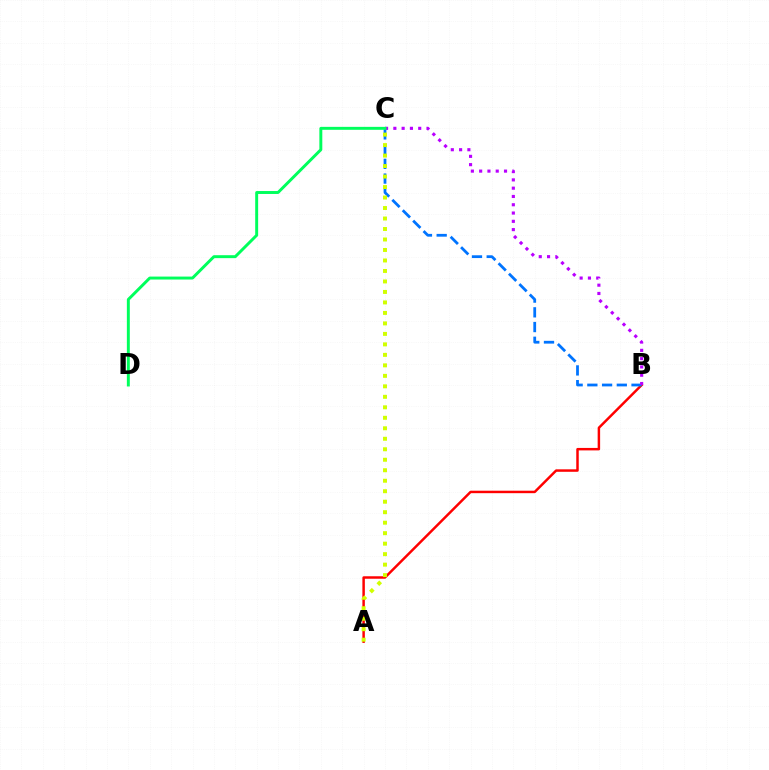{('A', 'B'): [{'color': '#ff0000', 'line_style': 'solid', 'thickness': 1.78}], ('B', 'C'): [{'color': '#0074ff', 'line_style': 'dashed', 'thickness': 2.0}, {'color': '#b900ff', 'line_style': 'dotted', 'thickness': 2.25}], ('A', 'C'): [{'color': '#d1ff00', 'line_style': 'dotted', 'thickness': 2.85}], ('C', 'D'): [{'color': '#00ff5c', 'line_style': 'solid', 'thickness': 2.12}]}